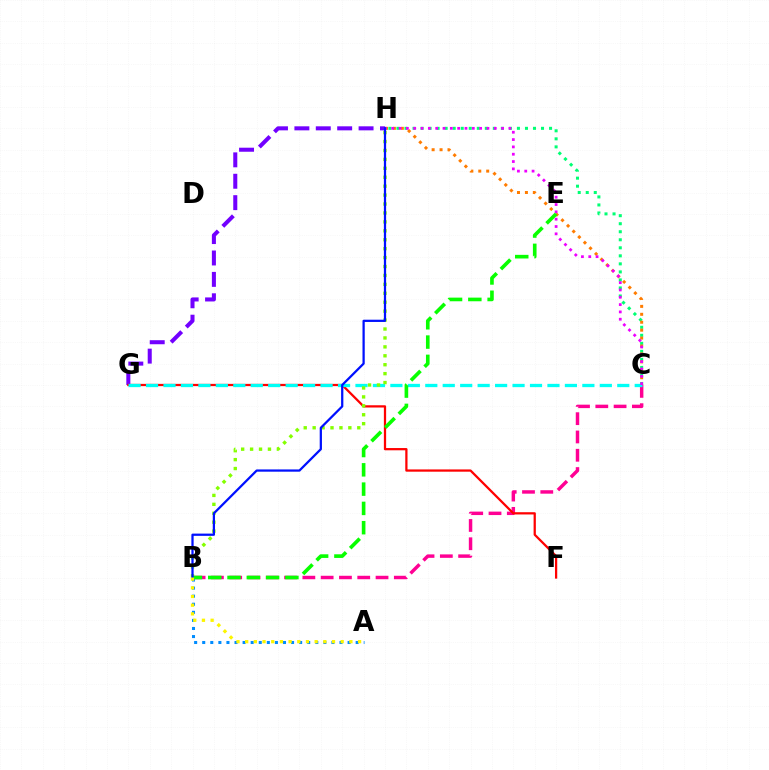{('G', 'H'): [{'color': '#7200ff', 'line_style': 'dashed', 'thickness': 2.91}], ('B', 'C'): [{'color': '#ff0094', 'line_style': 'dashed', 'thickness': 2.48}], ('A', 'B'): [{'color': '#008cff', 'line_style': 'dotted', 'thickness': 2.19}, {'color': '#fcf500', 'line_style': 'dotted', 'thickness': 2.36}], ('F', 'G'): [{'color': '#ff0000', 'line_style': 'solid', 'thickness': 1.62}], ('C', 'H'): [{'color': '#00ff74', 'line_style': 'dotted', 'thickness': 2.18}, {'color': '#ff7c00', 'line_style': 'dotted', 'thickness': 2.15}, {'color': '#ee00ff', 'line_style': 'dotted', 'thickness': 1.99}], ('C', 'G'): [{'color': '#00fff6', 'line_style': 'dashed', 'thickness': 2.37}], ('B', 'H'): [{'color': '#84ff00', 'line_style': 'dotted', 'thickness': 2.43}, {'color': '#0010ff', 'line_style': 'solid', 'thickness': 1.62}], ('B', 'E'): [{'color': '#08ff00', 'line_style': 'dashed', 'thickness': 2.62}]}